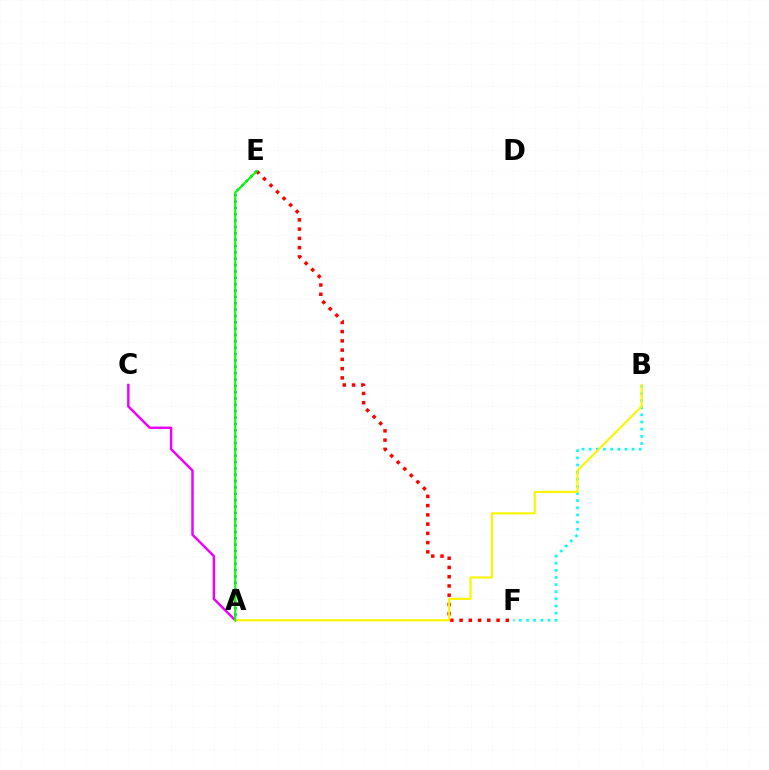{('E', 'F'): [{'color': '#ff0000', 'line_style': 'dotted', 'thickness': 2.51}], ('B', 'F'): [{'color': '#00fff6', 'line_style': 'dotted', 'thickness': 1.94}], ('A', 'E'): [{'color': '#0010ff', 'line_style': 'dotted', 'thickness': 1.73}, {'color': '#08ff00', 'line_style': 'solid', 'thickness': 1.57}], ('A', 'C'): [{'color': '#ee00ff', 'line_style': 'solid', 'thickness': 1.76}], ('A', 'B'): [{'color': '#fcf500', 'line_style': 'solid', 'thickness': 1.56}]}